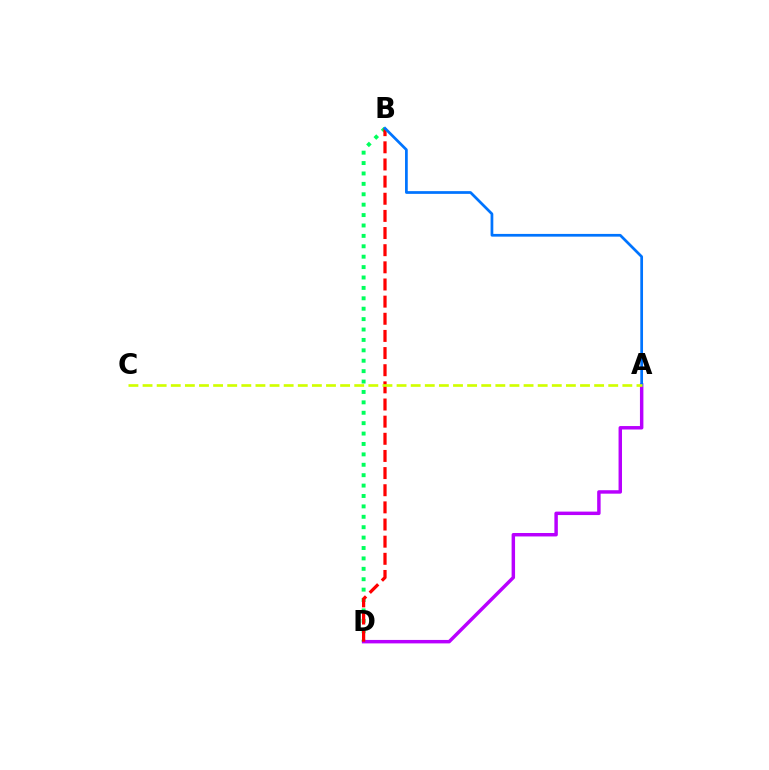{('B', 'D'): [{'color': '#00ff5c', 'line_style': 'dotted', 'thickness': 2.83}, {'color': '#ff0000', 'line_style': 'dashed', 'thickness': 2.33}], ('A', 'D'): [{'color': '#b900ff', 'line_style': 'solid', 'thickness': 2.49}], ('A', 'B'): [{'color': '#0074ff', 'line_style': 'solid', 'thickness': 1.96}], ('A', 'C'): [{'color': '#d1ff00', 'line_style': 'dashed', 'thickness': 1.92}]}